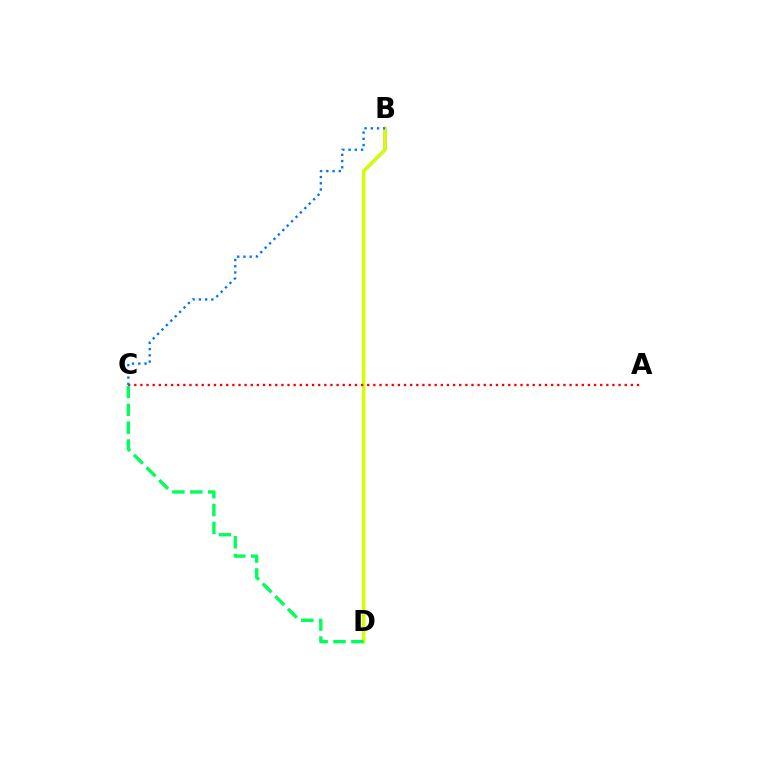{('B', 'D'): [{'color': '#b900ff', 'line_style': 'solid', 'thickness': 1.91}, {'color': '#d1ff00', 'line_style': 'solid', 'thickness': 2.47}], ('A', 'C'): [{'color': '#ff0000', 'line_style': 'dotted', 'thickness': 1.67}], ('C', 'D'): [{'color': '#00ff5c', 'line_style': 'dashed', 'thickness': 2.43}], ('B', 'C'): [{'color': '#0074ff', 'line_style': 'dotted', 'thickness': 1.69}]}